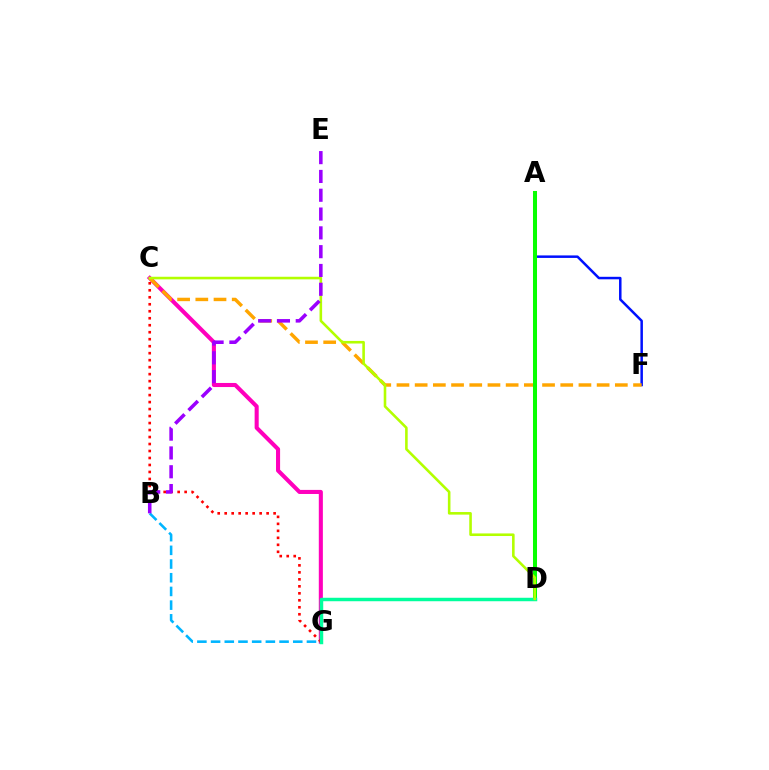{('C', 'G'): [{'color': '#ff00bd', 'line_style': 'solid', 'thickness': 2.93}, {'color': '#ff0000', 'line_style': 'dotted', 'thickness': 1.9}], ('A', 'F'): [{'color': '#0010ff', 'line_style': 'solid', 'thickness': 1.8}], ('B', 'G'): [{'color': '#00b5ff', 'line_style': 'dashed', 'thickness': 1.86}], ('C', 'F'): [{'color': '#ffa500', 'line_style': 'dashed', 'thickness': 2.47}], ('A', 'D'): [{'color': '#08ff00', 'line_style': 'solid', 'thickness': 2.9}], ('D', 'G'): [{'color': '#00ff9d', 'line_style': 'solid', 'thickness': 2.49}], ('C', 'D'): [{'color': '#b3ff00', 'line_style': 'solid', 'thickness': 1.86}], ('B', 'E'): [{'color': '#9b00ff', 'line_style': 'dashed', 'thickness': 2.55}]}